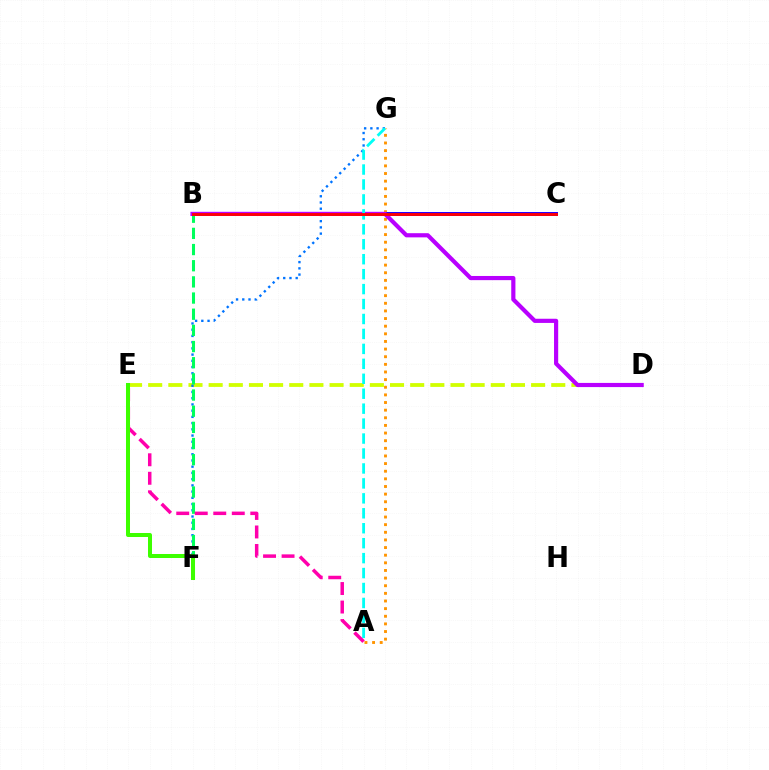{('D', 'E'): [{'color': '#d1ff00', 'line_style': 'dashed', 'thickness': 2.74}], ('A', 'G'): [{'color': '#ff9400', 'line_style': 'dotted', 'thickness': 2.07}, {'color': '#00fff6', 'line_style': 'dashed', 'thickness': 2.03}], ('F', 'G'): [{'color': '#0074ff', 'line_style': 'dotted', 'thickness': 1.69}], ('B', 'C'): [{'color': '#2500ff', 'line_style': 'solid', 'thickness': 2.88}, {'color': '#ff0000', 'line_style': 'solid', 'thickness': 2.06}], ('B', 'F'): [{'color': '#00ff5c', 'line_style': 'dashed', 'thickness': 2.2}], ('B', 'D'): [{'color': '#b900ff', 'line_style': 'solid', 'thickness': 3.0}], ('A', 'E'): [{'color': '#ff00ac', 'line_style': 'dashed', 'thickness': 2.51}], ('E', 'F'): [{'color': '#3dff00', 'line_style': 'solid', 'thickness': 2.88}]}